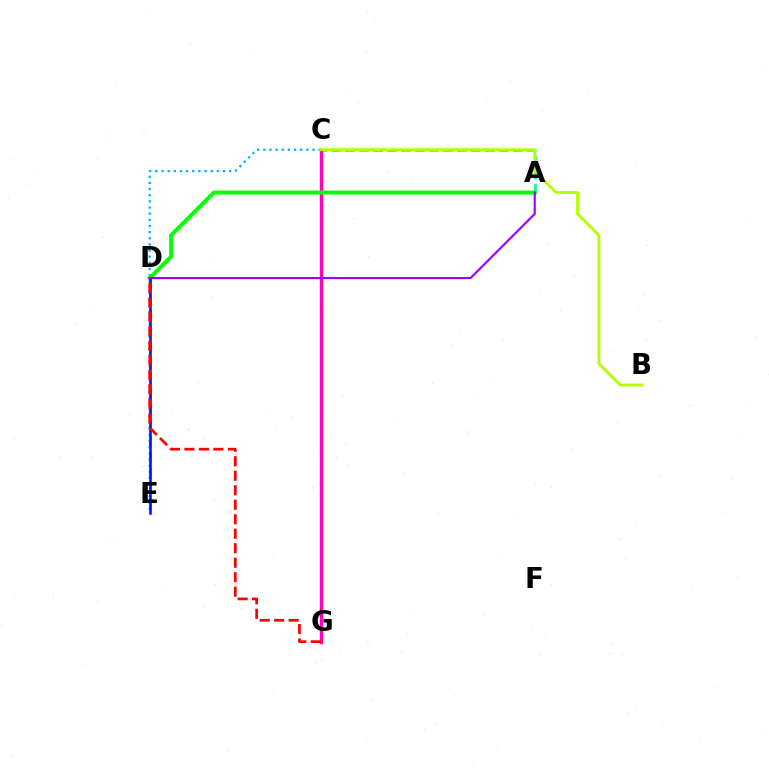{('A', 'C'): [{'color': '#00ff9d', 'line_style': 'dashed', 'thickness': 1.9}], ('C', 'E'): [{'color': '#00b5ff', 'line_style': 'dotted', 'thickness': 1.67}], ('C', 'G'): [{'color': '#ff00bd', 'line_style': 'solid', 'thickness': 2.46}], ('A', 'D'): [{'color': '#08ff00', 'line_style': 'solid', 'thickness': 2.87}, {'color': '#9b00ff', 'line_style': 'solid', 'thickness': 1.54}], ('D', 'E'): [{'color': '#ffa500', 'line_style': 'dashed', 'thickness': 2.14}, {'color': '#0010ff', 'line_style': 'solid', 'thickness': 1.82}], ('B', 'C'): [{'color': '#b3ff00', 'line_style': 'solid', 'thickness': 2.07}], ('D', 'G'): [{'color': '#ff0000', 'line_style': 'dashed', 'thickness': 1.97}]}